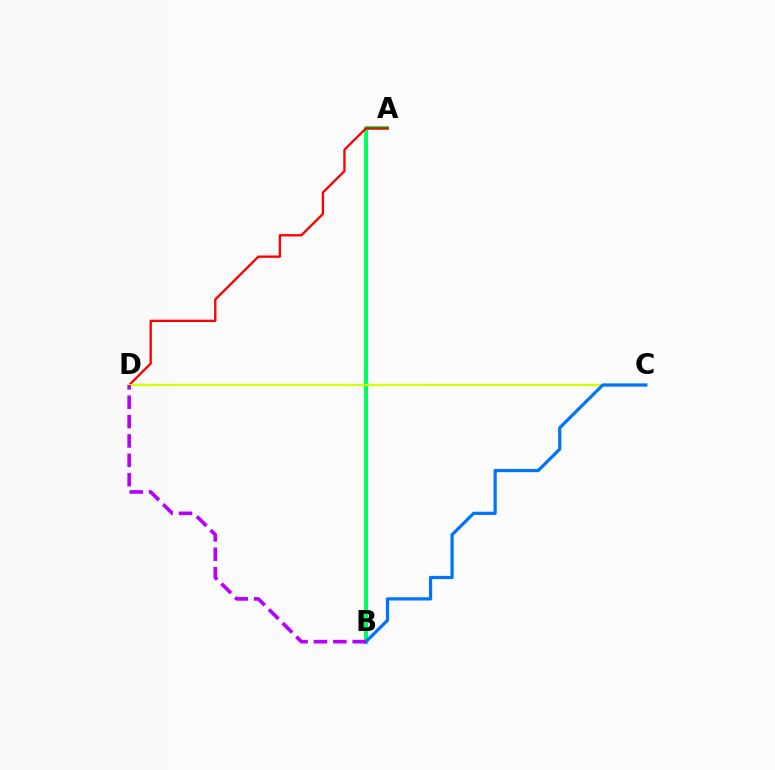{('A', 'B'): [{'color': '#00ff5c', 'line_style': 'solid', 'thickness': 2.94}], ('A', 'D'): [{'color': '#ff0000', 'line_style': 'solid', 'thickness': 1.68}], ('C', 'D'): [{'color': '#d1ff00', 'line_style': 'solid', 'thickness': 1.64}], ('B', 'C'): [{'color': '#0074ff', 'line_style': 'solid', 'thickness': 2.32}], ('B', 'D'): [{'color': '#b900ff', 'line_style': 'dashed', 'thickness': 2.63}]}